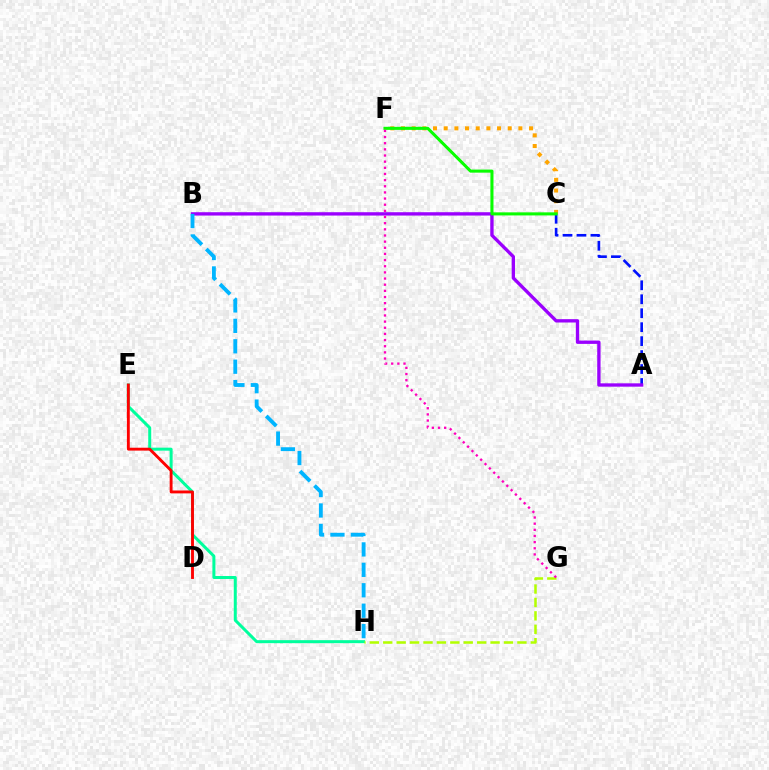{('E', 'H'): [{'color': '#00ff9d', 'line_style': 'solid', 'thickness': 2.16}], ('D', 'E'): [{'color': '#ff0000', 'line_style': 'solid', 'thickness': 2.08}], ('A', 'C'): [{'color': '#0010ff', 'line_style': 'dashed', 'thickness': 1.9}], ('C', 'F'): [{'color': '#ffa500', 'line_style': 'dotted', 'thickness': 2.9}, {'color': '#08ff00', 'line_style': 'solid', 'thickness': 2.21}], ('A', 'B'): [{'color': '#9b00ff', 'line_style': 'solid', 'thickness': 2.4}], ('B', 'H'): [{'color': '#00b5ff', 'line_style': 'dashed', 'thickness': 2.77}], ('G', 'H'): [{'color': '#b3ff00', 'line_style': 'dashed', 'thickness': 1.82}], ('F', 'G'): [{'color': '#ff00bd', 'line_style': 'dotted', 'thickness': 1.67}]}